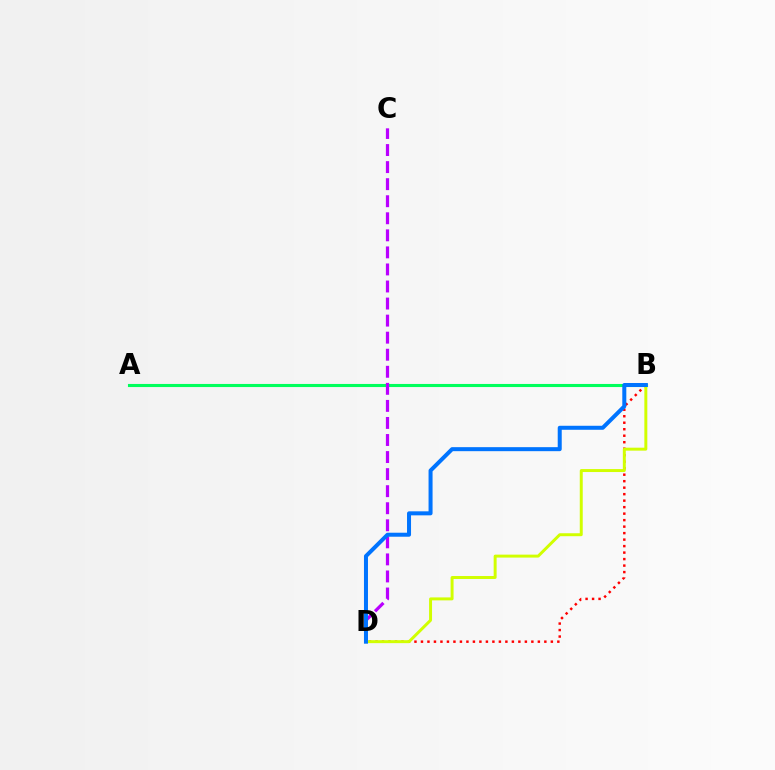{('B', 'D'): [{'color': '#ff0000', 'line_style': 'dotted', 'thickness': 1.76}, {'color': '#d1ff00', 'line_style': 'solid', 'thickness': 2.13}, {'color': '#0074ff', 'line_style': 'solid', 'thickness': 2.89}], ('A', 'B'): [{'color': '#00ff5c', 'line_style': 'solid', 'thickness': 2.23}], ('C', 'D'): [{'color': '#b900ff', 'line_style': 'dashed', 'thickness': 2.32}]}